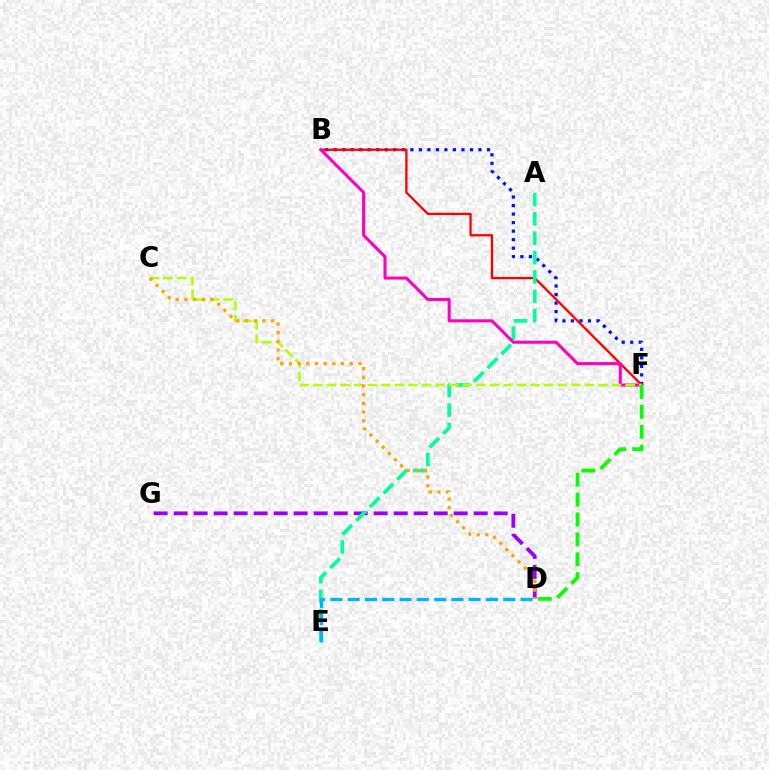{('D', 'G'): [{'color': '#9b00ff', 'line_style': 'dashed', 'thickness': 2.72}], ('B', 'F'): [{'color': '#0010ff', 'line_style': 'dotted', 'thickness': 2.31}, {'color': '#ff0000', 'line_style': 'solid', 'thickness': 1.65}, {'color': '#ff00bd', 'line_style': 'solid', 'thickness': 2.19}], ('A', 'E'): [{'color': '#00ff9d', 'line_style': 'dashed', 'thickness': 2.63}], ('C', 'F'): [{'color': '#b3ff00', 'line_style': 'dashed', 'thickness': 1.84}], ('D', 'E'): [{'color': '#00b5ff', 'line_style': 'dashed', 'thickness': 2.35}], ('D', 'F'): [{'color': '#08ff00', 'line_style': 'dashed', 'thickness': 2.7}], ('C', 'D'): [{'color': '#ffa500', 'line_style': 'dotted', 'thickness': 2.36}]}